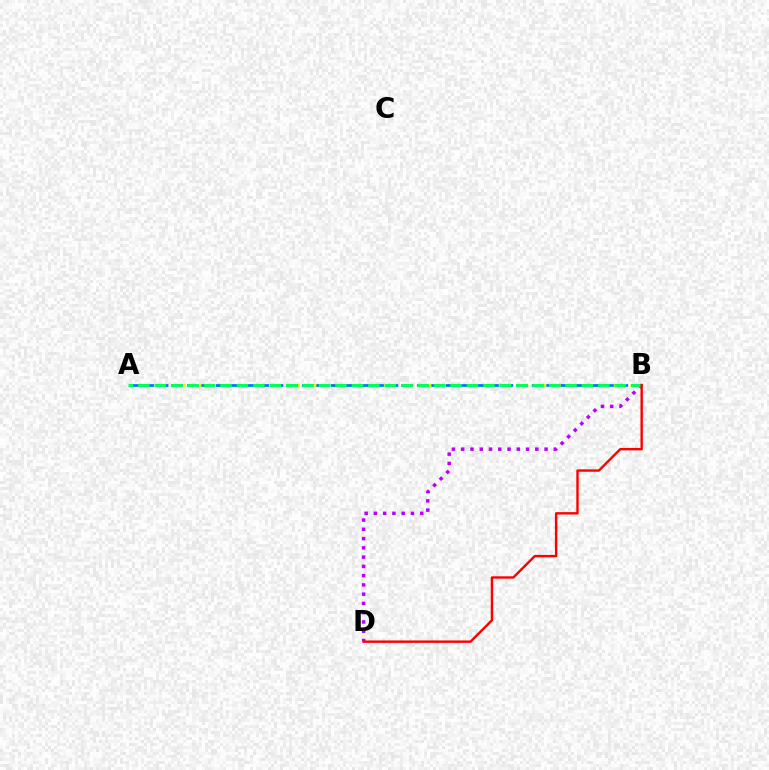{('B', 'D'): [{'color': '#b900ff', 'line_style': 'dotted', 'thickness': 2.52}, {'color': '#ff0000', 'line_style': 'solid', 'thickness': 1.73}], ('A', 'B'): [{'color': '#d1ff00', 'line_style': 'dotted', 'thickness': 2.39}, {'color': '#0074ff', 'line_style': 'dashed', 'thickness': 1.95}, {'color': '#00ff5c', 'line_style': 'dashed', 'thickness': 2.23}]}